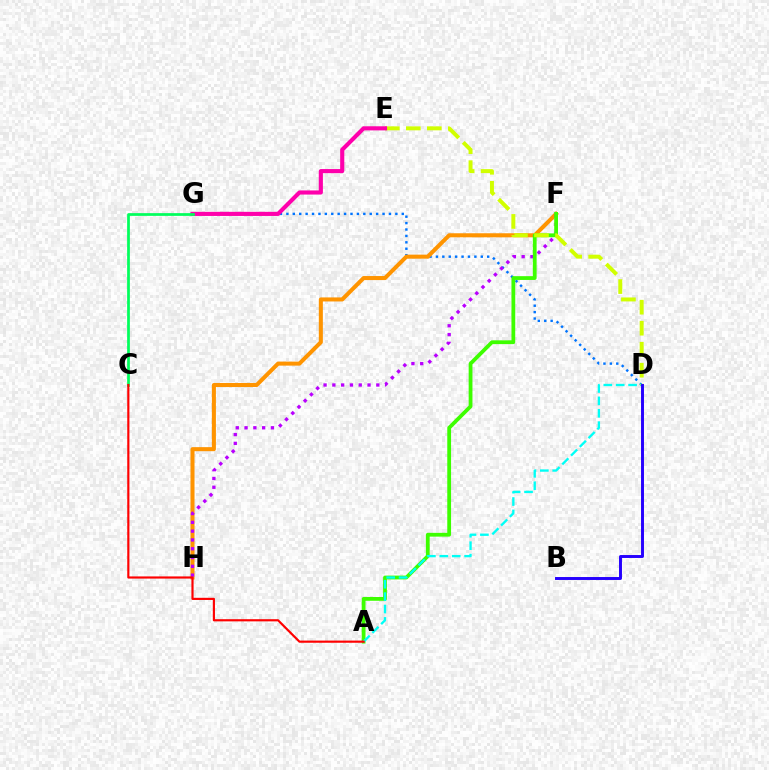{('D', 'G'): [{'color': '#0074ff', 'line_style': 'dotted', 'thickness': 1.74}], ('F', 'H'): [{'color': '#ff9400', 'line_style': 'solid', 'thickness': 2.91}, {'color': '#b900ff', 'line_style': 'dotted', 'thickness': 2.39}], ('A', 'F'): [{'color': '#3dff00', 'line_style': 'solid', 'thickness': 2.73}], ('D', 'E'): [{'color': '#d1ff00', 'line_style': 'dashed', 'thickness': 2.85}], ('A', 'D'): [{'color': '#00fff6', 'line_style': 'dashed', 'thickness': 1.68}], ('E', 'G'): [{'color': '#ff00ac', 'line_style': 'solid', 'thickness': 2.97}], ('B', 'D'): [{'color': '#2500ff', 'line_style': 'solid', 'thickness': 2.12}], ('C', 'G'): [{'color': '#00ff5c', 'line_style': 'solid', 'thickness': 1.97}], ('A', 'C'): [{'color': '#ff0000', 'line_style': 'solid', 'thickness': 1.56}]}